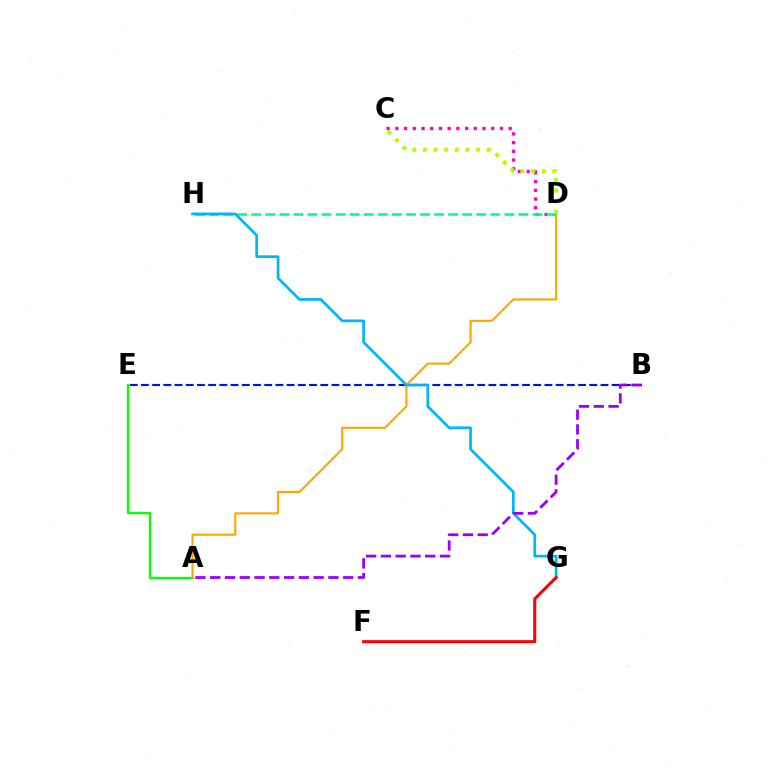{('C', 'D'): [{'color': '#ff00bd', 'line_style': 'dotted', 'thickness': 2.37}, {'color': '#b3ff00', 'line_style': 'dotted', 'thickness': 2.89}], ('A', 'E'): [{'color': '#08ff00', 'line_style': 'solid', 'thickness': 1.69}], ('B', 'E'): [{'color': '#0010ff', 'line_style': 'dashed', 'thickness': 1.52}], ('A', 'D'): [{'color': '#ffa500', 'line_style': 'solid', 'thickness': 1.51}], ('D', 'H'): [{'color': '#00ff9d', 'line_style': 'dashed', 'thickness': 1.91}], ('G', 'H'): [{'color': '#00b5ff', 'line_style': 'solid', 'thickness': 1.95}], ('F', 'G'): [{'color': '#ff0000', 'line_style': 'solid', 'thickness': 2.19}], ('A', 'B'): [{'color': '#9b00ff', 'line_style': 'dashed', 'thickness': 2.01}]}